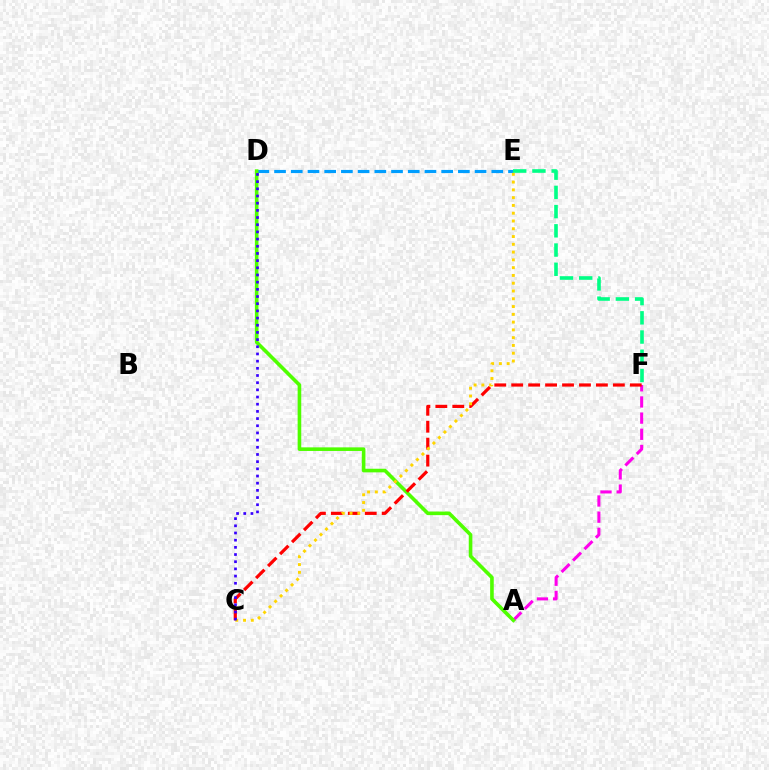{('D', 'E'): [{'color': '#009eff', 'line_style': 'dashed', 'thickness': 2.27}], ('A', 'F'): [{'color': '#ff00ed', 'line_style': 'dashed', 'thickness': 2.2}], ('A', 'D'): [{'color': '#4fff00', 'line_style': 'solid', 'thickness': 2.6}], ('C', 'F'): [{'color': '#ff0000', 'line_style': 'dashed', 'thickness': 2.3}], ('C', 'E'): [{'color': '#ffd500', 'line_style': 'dotted', 'thickness': 2.11}], ('C', 'D'): [{'color': '#3700ff', 'line_style': 'dotted', 'thickness': 1.95}], ('E', 'F'): [{'color': '#00ff86', 'line_style': 'dashed', 'thickness': 2.61}]}